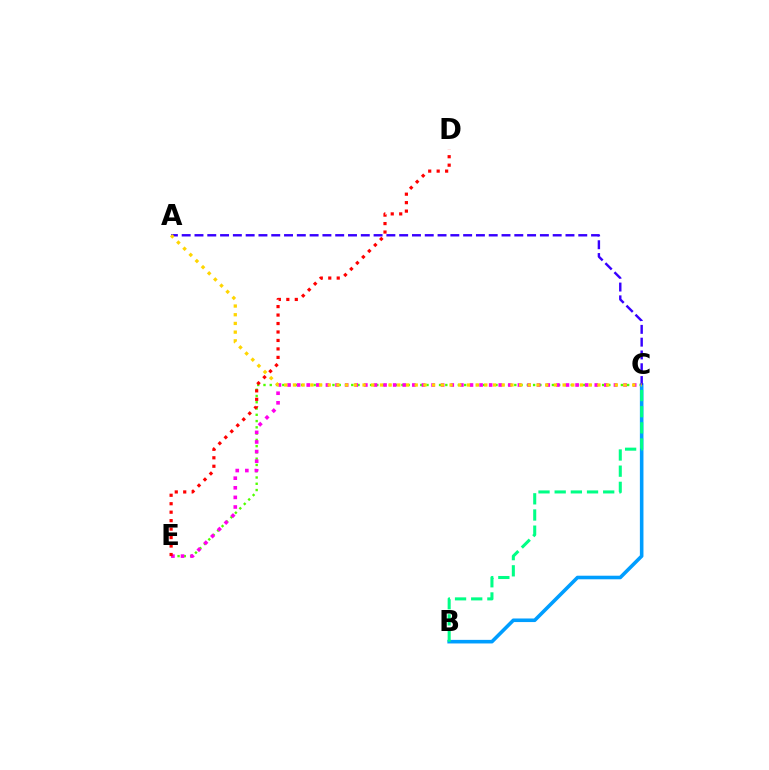{('C', 'E'): [{'color': '#4fff00', 'line_style': 'dotted', 'thickness': 1.7}, {'color': '#ff00ed', 'line_style': 'dotted', 'thickness': 2.61}], ('B', 'C'): [{'color': '#009eff', 'line_style': 'solid', 'thickness': 2.58}, {'color': '#00ff86', 'line_style': 'dashed', 'thickness': 2.2}], ('A', 'C'): [{'color': '#3700ff', 'line_style': 'dashed', 'thickness': 1.74}, {'color': '#ffd500', 'line_style': 'dotted', 'thickness': 2.36}], ('D', 'E'): [{'color': '#ff0000', 'line_style': 'dotted', 'thickness': 2.3}]}